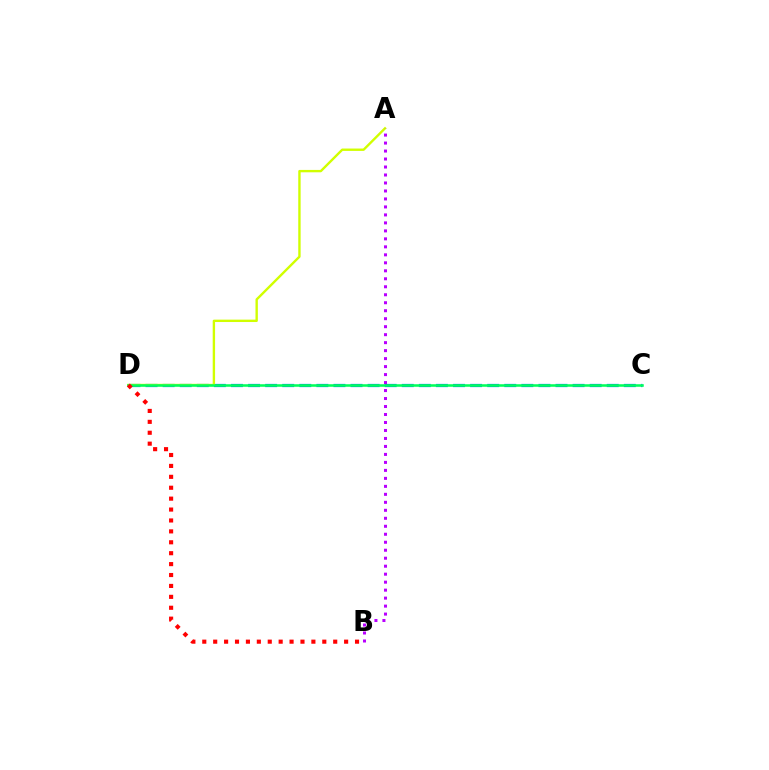{('C', 'D'): [{'color': '#0074ff', 'line_style': 'dashed', 'thickness': 2.32}, {'color': '#00ff5c', 'line_style': 'solid', 'thickness': 1.83}], ('A', 'D'): [{'color': '#d1ff00', 'line_style': 'solid', 'thickness': 1.71}], ('A', 'B'): [{'color': '#b900ff', 'line_style': 'dotted', 'thickness': 2.17}], ('B', 'D'): [{'color': '#ff0000', 'line_style': 'dotted', 'thickness': 2.96}]}